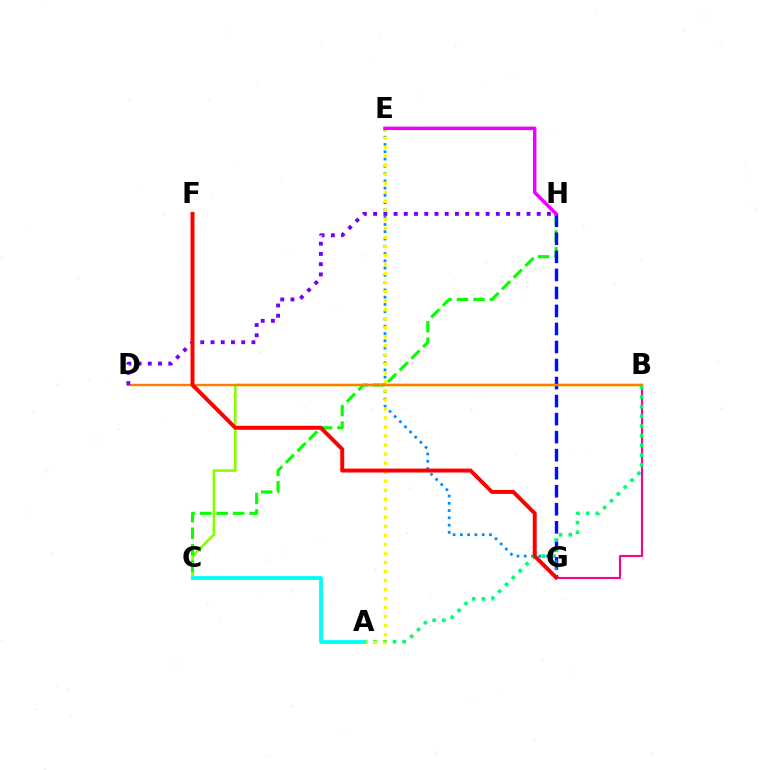{('B', 'C'): [{'color': '#84ff00', 'line_style': 'solid', 'thickness': 1.89}], ('C', 'H'): [{'color': '#08ff00', 'line_style': 'dashed', 'thickness': 2.24}], ('G', 'H'): [{'color': '#0010ff', 'line_style': 'dashed', 'thickness': 2.45}], ('E', 'G'): [{'color': '#008cff', 'line_style': 'dotted', 'thickness': 1.98}], ('B', 'G'): [{'color': '#ff0094', 'line_style': 'solid', 'thickness': 1.54}], ('A', 'B'): [{'color': '#00ff74', 'line_style': 'dotted', 'thickness': 2.63}], ('A', 'E'): [{'color': '#fcf500', 'line_style': 'dotted', 'thickness': 2.45}], ('B', 'D'): [{'color': '#ff7c00', 'line_style': 'solid', 'thickness': 1.69}], ('D', 'H'): [{'color': '#7200ff', 'line_style': 'dotted', 'thickness': 2.78}], ('A', 'C'): [{'color': '#00fff6', 'line_style': 'solid', 'thickness': 2.72}], ('F', 'G'): [{'color': '#ff0000', 'line_style': 'solid', 'thickness': 2.85}], ('E', 'H'): [{'color': '#ee00ff', 'line_style': 'solid', 'thickness': 2.5}]}